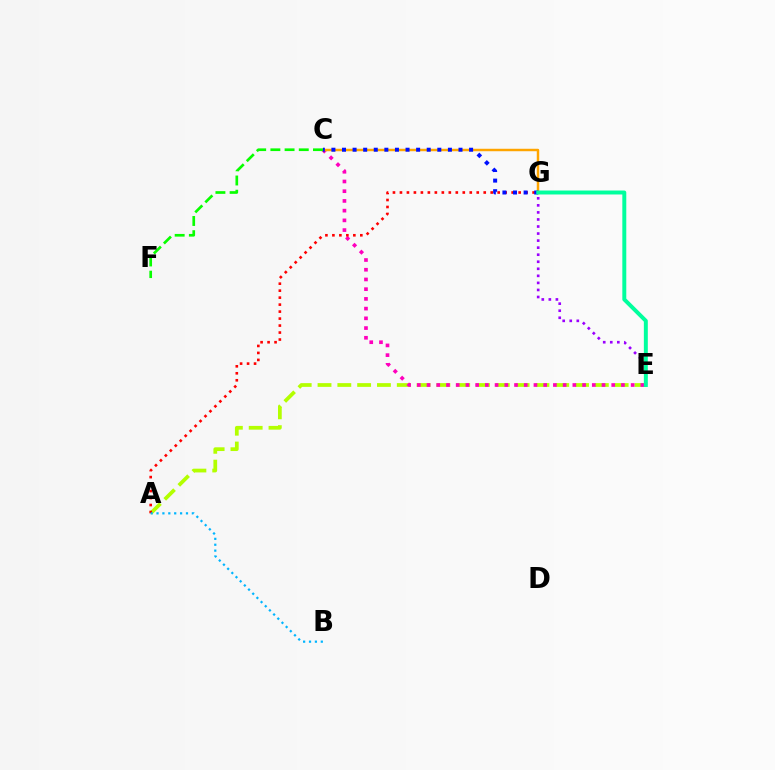{('A', 'E'): [{'color': '#b3ff00', 'line_style': 'dashed', 'thickness': 2.69}], ('E', 'G'): [{'color': '#9b00ff', 'line_style': 'dotted', 'thickness': 1.92}, {'color': '#00ff9d', 'line_style': 'solid', 'thickness': 2.84}], ('C', 'E'): [{'color': '#ff00bd', 'line_style': 'dotted', 'thickness': 2.64}], ('A', 'G'): [{'color': '#ff0000', 'line_style': 'dotted', 'thickness': 1.9}], ('C', 'G'): [{'color': '#ffa500', 'line_style': 'solid', 'thickness': 1.77}, {'color': '#0010ff', 'line_style': 'dotted', 'thickness': 2.88}], ('A', 'B'): [{'color': '#00b5ff', 'line_style': 'dotted', 'thickness': 1.6}], ('C', 'F'): [{'color': '#08ff00', 'line_style': 'dashed', 'thickness': 1.93}]}